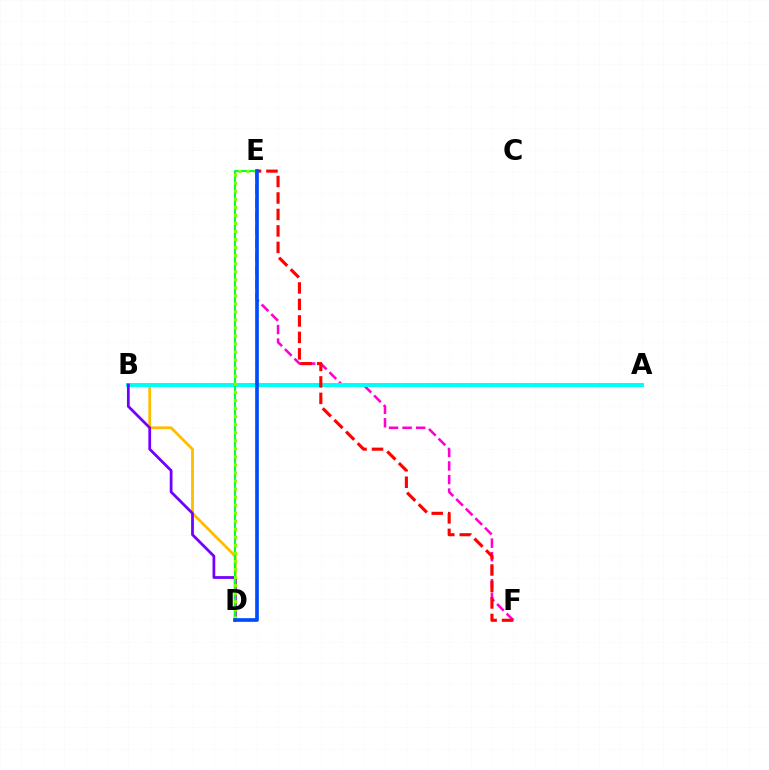{('B', 'D'): [{'color': '#ffbd00', 'line_style': 'solid', 'thickness': 2.03}, {'color': '#7200ff', 'line_style': 'solid', 'thickness': 1.99}], ('E', 'F'): [{'color': '#ff00cf', 'line_style': 'dashed', 'thickness': 1.84}, {'color': '#ff0000', 'line_style': 'dashed', 'thickness': 2.24}], ('A', 'B'): [{'color': '#00fff6', 'line_style': 'solid', 'thickness': 2.89}], ('D', 'E'): [{'color': '#00ff39', 'line_style': 'solid', 'thickness': 1.55}, {'color': '#84ff00', 'line_style': 'dotted', 'thickness': 2.19}, {'color': '#004bff', 'line_style': 'solid', 'thickness': 2.64}]}